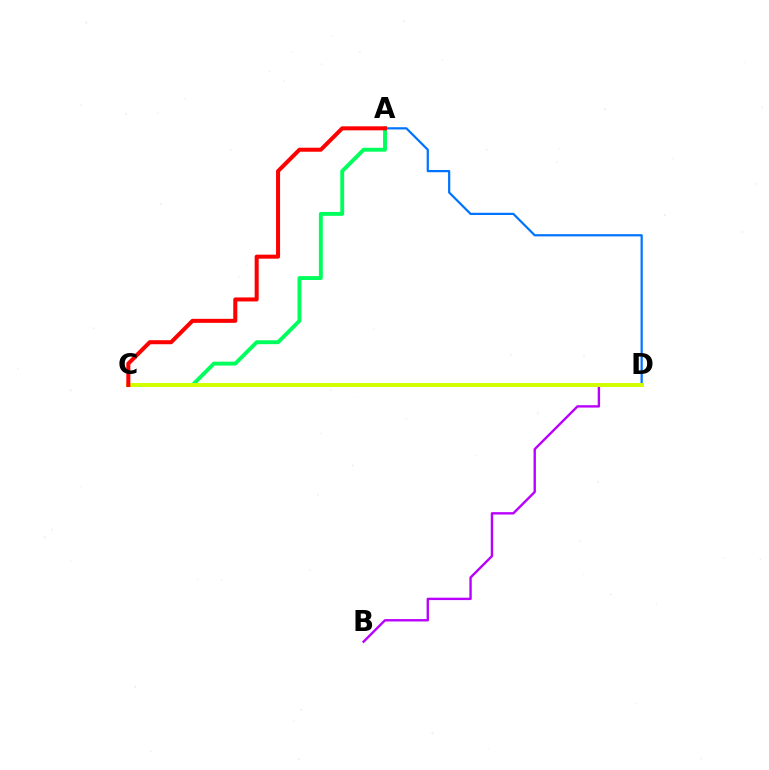{('B', 'D'): [{'color': '#b900ff', 'line_style': 'solid', 'thickness': 1.71}], ('A', 'D'): [{'color': '#0074ff', 'line_style': 'solid', 'thickness': 1.6}], ('A', 'C'): [{'color': '#00ff5c', 'line_style': 'solid', 'thickness': 2.8}, {'color': '#ff0000', 'line_style': 'solid', 'thickness': 2.9}], ('C', 'D'): [{'color': '#d1ff00', 'line_style': 'solid', 'thickness': 2.86}]}